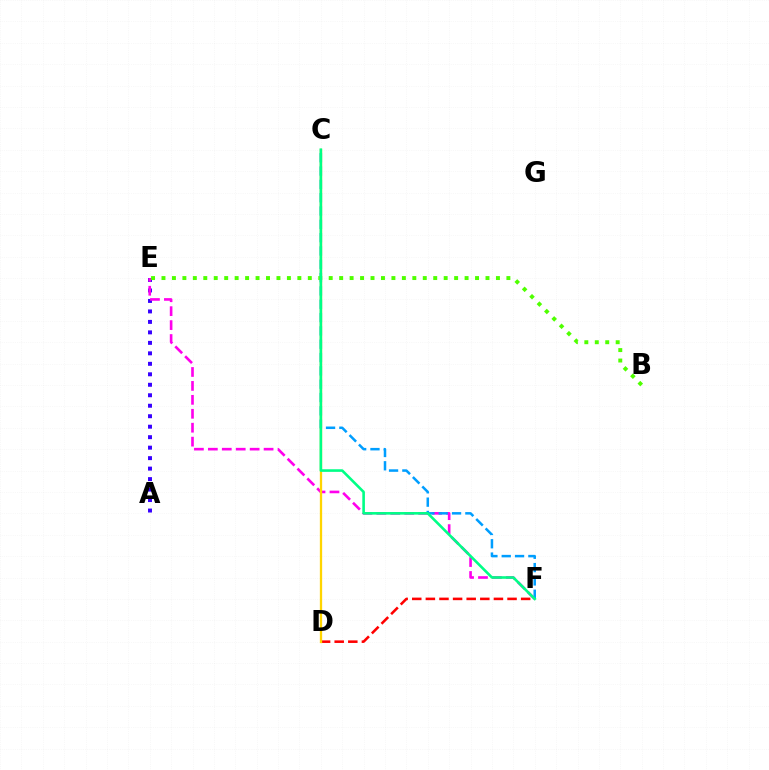{('D', 'F'): [{'color': '#ff0000', 'line_style': 'dashed', 'thickness': 1.85}], ('A', 'E'): [{'color': '#3700ff', 'line_style': 'dotted', 'thickness': 2.85}], ('E', 'F'): [{'color': '#ff00ed', 'line_style': 'dashed', 'thickness': 1.89}], ('C', 'F'): [{'color': '#009eff', 'line_style': 'dashed', 'thickness': 1.81}, {'color': '#00ff86', 'line_style': 'solid', 'thickness': 1.88}], ('B', 'E'): [{'color': '#4fff00', 'line_style': 'dotted', 'thickness': 2.84}], ('C', 'D'): [{'color': '#ffd500', 'line_style': 'solid', 'thickness': 1.65}]}